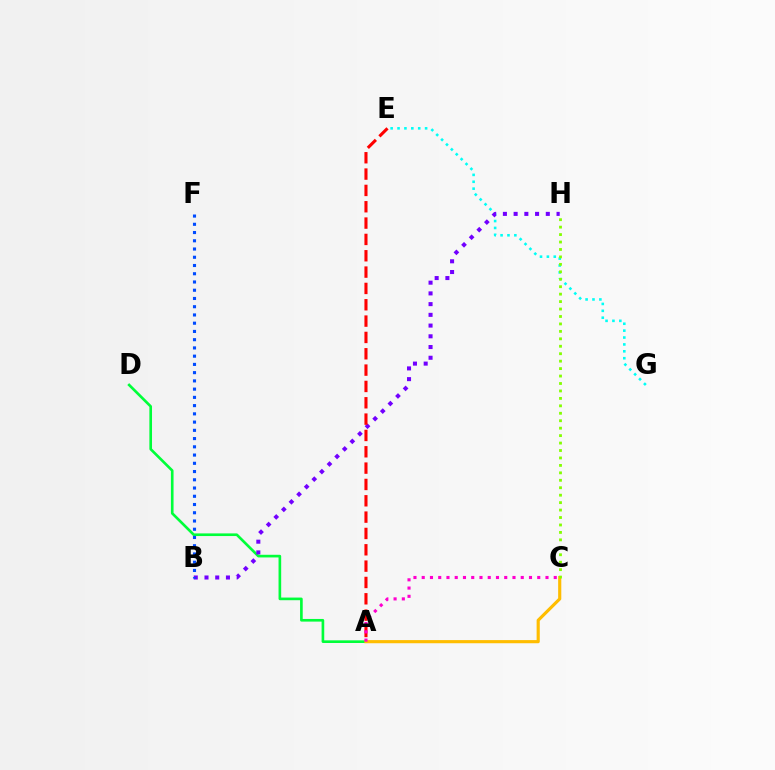{('E', 'G'): [{'color': '#00fff6', 'line_style': 'dotted', 'thickness': 1.87}], ('A', 'D'): [{'color': '#00ff39', 'line_style': 'solid', 'thickness': 1.91}], ('B', 'H'): [{'color': '#7200ff', 'line_style': 'dotted', 'thickness': 2.91}], ('B', 'F'): [{'color': '#004bff', 'line_style': 'dotted', 'thickness': 2.24}], ('A', 'C'): [{'color': '#ffbd00', 'line_style': 'solid', 'thickness': 2.26}, {'color': '#ff00cf', 'line_style': 'dotted', 'thickness': 2.24}], ('C', 'H'): [{'color': '#84ff00', 'line_style': 'dotted', 'thickness': 2.02}], ('A', 'E'): [{'color': '#ff0000', 'line_style': 'dashed', 'thickness': 2.22}]}